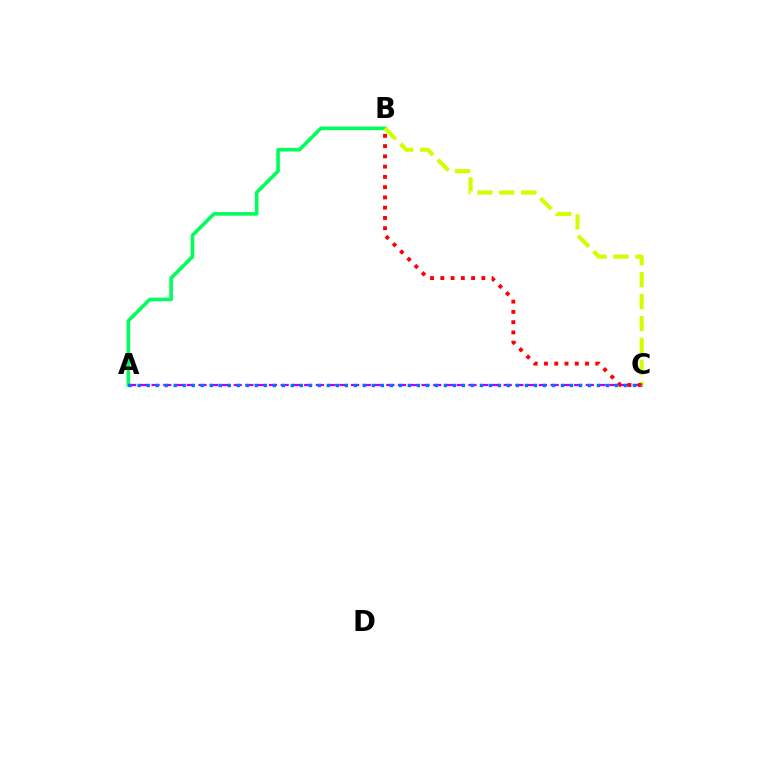{('A', 'B'): [{'color': '#00ff5c', 'line_style': 'solid', 'thickness': 2.59}], ('A', 'C'): [{'color': '#b900ff', 'line_style': 'dashed', 'thickness': 1.59}, {'color': '#0074ff', 'line_style': 'dotted', 'thickness': 2.45}], ('B', 'C'): [{'color': '#d1ff00', 'line_style': 'dashed', 'thickness': 2.97}, {'color': '#ff0000', 'line_style': 'dotted', 'thickness': 2.79}]}